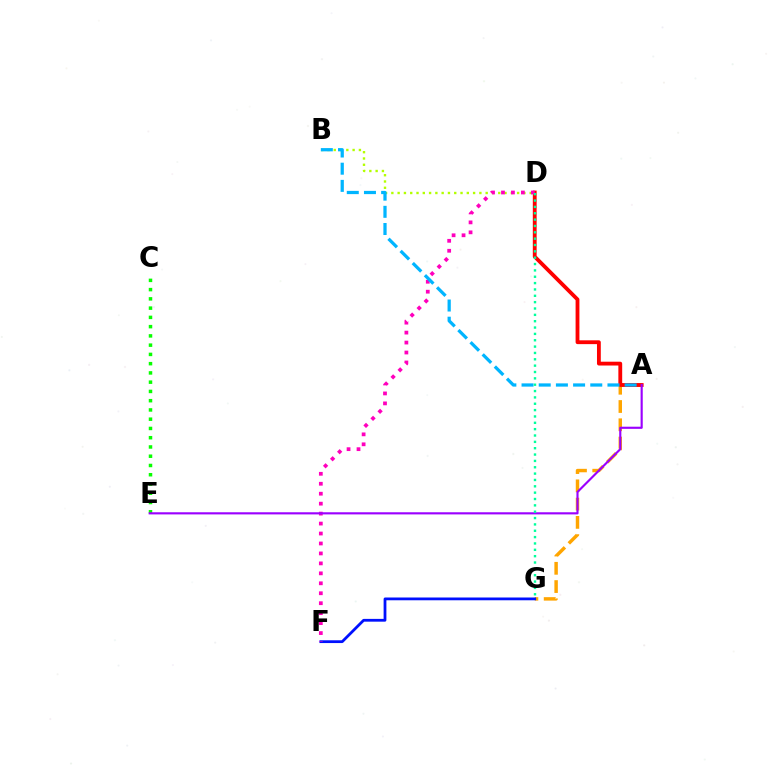{('A', 'G'): [{'color': '#ffa500', 'line_style': 'dashed', 'thickness': 2.48}], ('B', 'D'): [{'color': '#b3ff00', 'line_style': 'dotted', 'thickness': 1.71}], ('A', 'D'): [{'color': '#ff0000', 'line_style': 'solid', 'thickness': 2.75}], ('F', 'G'): [{'color': '#0010ff', 'line_style': 'solid', 'thickness': 2.0}], ('D', 'F'): [{'color': '#ff00bd', 'line_style': 'dotted', 'thickness': 2.7}], ('C', 'E'): [{'color': '#08ff00', 'line_style': 'dotted', 'thickness': 2.51}], ('A', 'B'): [{'color': '#00b5ff', 'line_style': 'dashed', 'thickness': 2.33}], ('A', 'E'): [{'color': '#9b00ff', 'line_style': 'solid', 'thickness': 1.54}], ('D', 'G'): [{'color': '#00ff9d', 'line_style': 'dotted', 'thickness': 1.73}]}